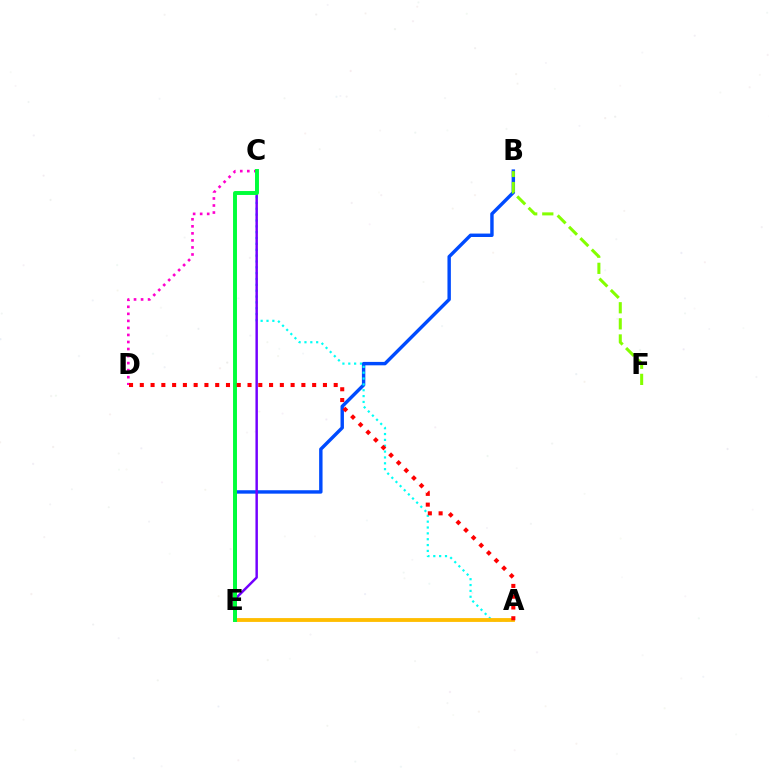{('B', 'E'): [{'color': '#004bff', 'line_style': 'solid', 'thickness': 2.46}], ('A', 'C'): [{'color': '#00fff6', 'line_style': 'dotted', 'thickness': 1.59}], ('C', 'D'): [{'color': '#ff00cf', 'line_style': 'dotted', 'thickness': 1.91}], ('A', 'E'): [{'color': '#ffbd00', 'line_style': 'solid', 'thickness': 2.76}], ('C', 'E'): [{'color': '#7200ff', 'line_style': 'solid', 'thickness': 1.77}, {'color': '#00ff39', 'line_style': 'solid', 'thickness': 2.82}], ('B', 'F'): [{'color': '#84ff00', 'line_style': 'dashed', 'thickness': 2.19}], ('A', 'D'): [{'color': '#ff0000', 'line_style': 'dotted', 'thickness': 2.93}]}